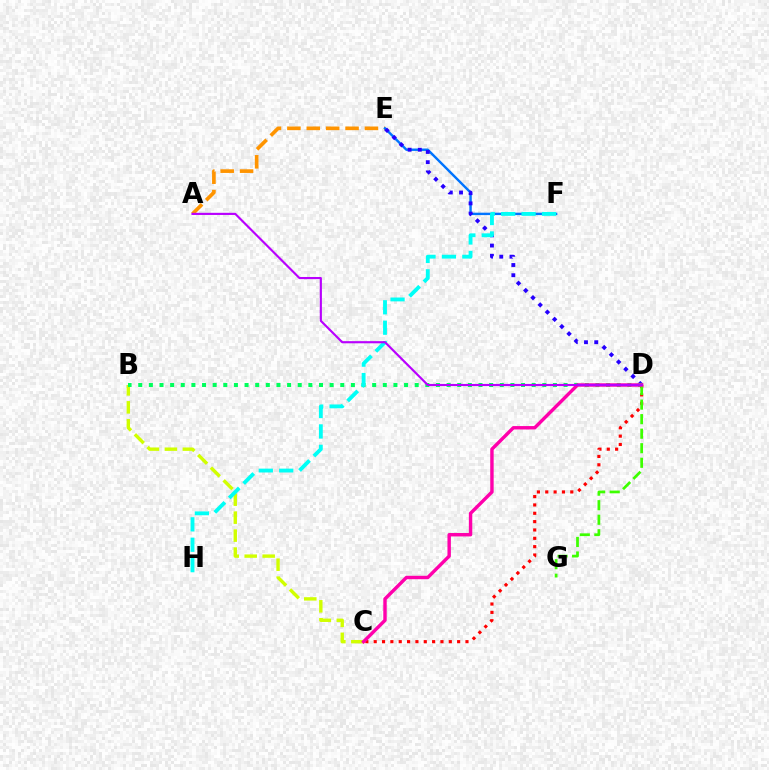{('A', 'E'): [{'color': '#ff9400', 'line_style': 'dashed', 'thickness': 2.63}], ('E', 'F'): [{'color': '#0074ff', 'line_style': 'solid', 'thickness': 1.73}], ('D', 'E'): [{'color': '#2500ff', 'line_style': 'dotted', 'thickness': 2.77}], ('B', 'C'): [{'color': '#d1ff00', 'line_style': 'dashed', 'thickness': 2.44}], ('C', 'D'): [{'color': '#ff0000', 'line_style': 'dotted', 'thickness': 2.27}, {'color': '#ff00ac', 'line_style': 'solid', 'thickness': 2.46}], ('B', 'D'): [{'color': '#00ff5c', 'line_style': 'dotted', 'thickness': 2.89}], ('D', 'G'): [{'color': '#3dff00', 'line_style': 'dashed', 'thickness': 1.97}], ('F', 'H'): [{'color': '#00fff6', 'line_style': 'dashed', 'thickness': 2.77}], ('A', 'D'): [{'color': '#b900ff', 'line_style': 'solid', 'thickness': 1.54}]}